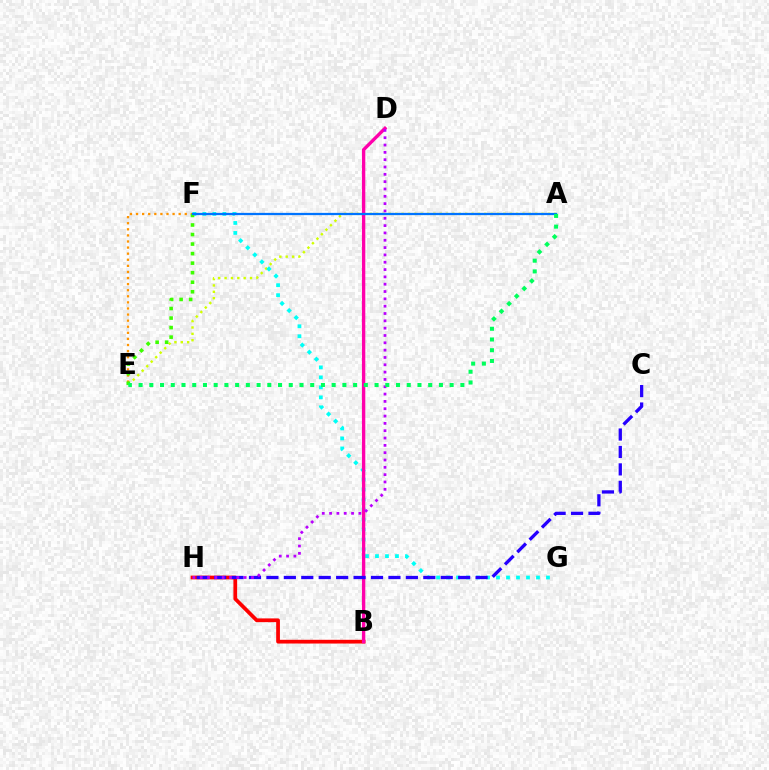{('A', 'E'): [{'color': '#d1ff00', 'line_style': 'dotted', 'thickness': 1.73}, {'color': '#00ff5c', 'line_style': 'dotted', 'thickness': 2.91}], ('B', 'H'): [{'color': '#ff0000', 'line_style': 'solid', 'thickness': 2.69}], ('E', 'F'): [{'color': '#ff9400', 'line_style': 'dotted', 'thickness': 1.65}, {'color': '#3dff00', 'line_style': 'dotted', 'thickness': 2.59}], ('F', 'G'): [{'color': '#00fff6', 'line_style': 'dotted', 'thickness': 2.71}], ('B', 'D'): [{'color': '#ff00ac', 'line_style': 'solid', 'thickness': 2.41}], ('C', 'H'): [{'color': '#2500ff', 'line_style': 'dashed', 'thickness': 2.37}], ('D', 'H'): [{'color': '#b900ff', 'line_style': 'dotted', 'thickness': 1.99}], ('A', 'F'): [{'color': '#0074ff', 'line_style': 'solid', 'thickness': 1.63}]}